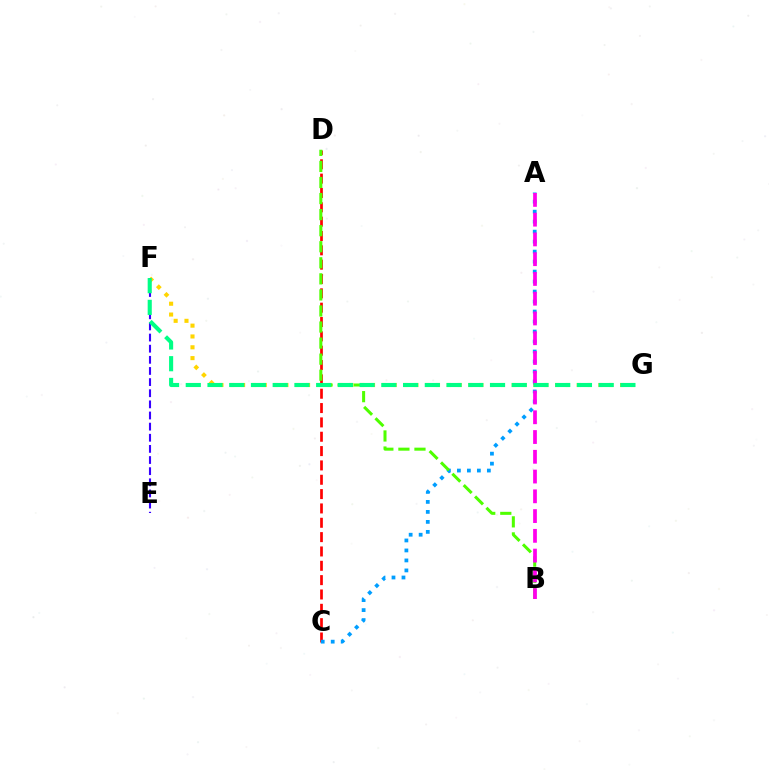{('C', 'D'): [{'color': '#ff0000', 'line_style': 'dashed', 'thickness': 1.95}], ('F', 'G'): [{'color': '#ffd500', 'line_style': 'dotted', 'thickness': 2.94}, {'color': '#00ff86', 'line_style': 'dashed', 'thickness': 2.95}], ('E', 'F'): [{'color': '#3700ff', 'line_style': 'dashed', 'thickness': 1.51}], ('A', 'C'): [{'color': '#009eff', 'line_style': 'dotted', 'thickness': 2.71}], ('B', 'D'): [{'color': '#4fff00', 'line_style': 'dashed', 'thickness': 2.18}], ('A', 'B'): [{'color': '#ff00ed', 'line_style': 'dashed', 'thickness': 2.68}]}